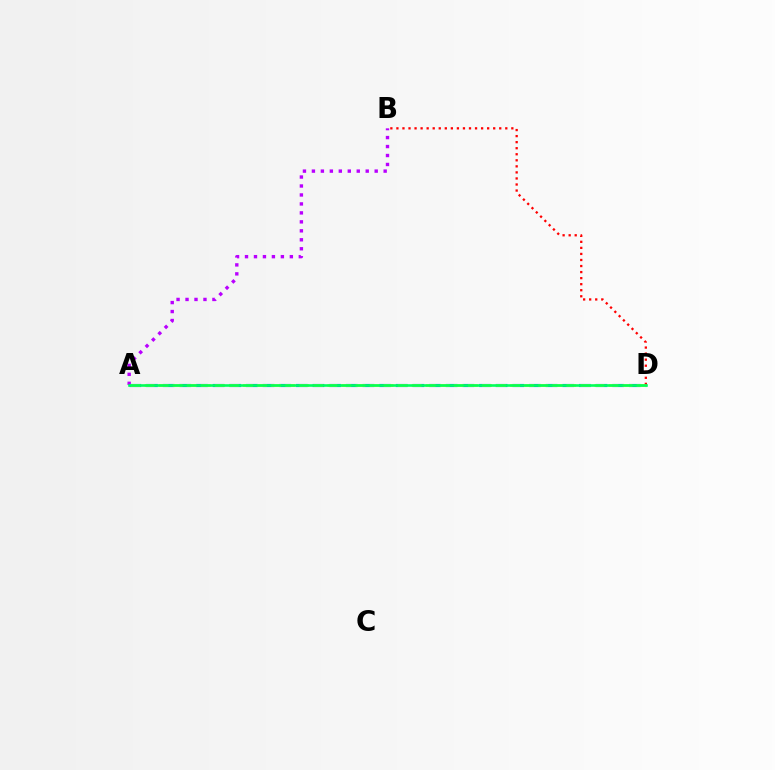{('B', 'D'): [{'color': '#ff0000', 'line_style': 'dotted', 'thickness': 1.64}], ('A', 'D'): [{'color': '#0074ff', 'line_style': 'dashed', 'thickness': 2.26}, {'color': '#d1ff00', 'line_style': 'dashed', 'thickness': 1.91}, {'color': '#00ff5c', 'line_style': 'solid', 'thickness': 1.89}], ('A', 'B'): [{'color': '#b900ff', 'line_style': 'dotted', 'thickness': 2.44}]}